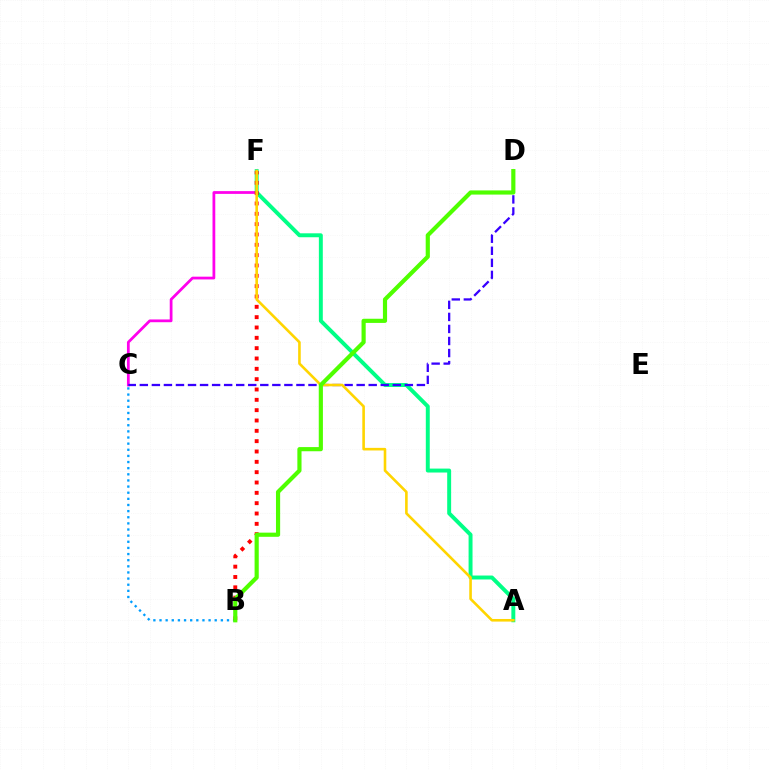{('C', 'F'): [{'color': '#ff00ed', 'line_style': 'solid', 'thickness': 1.99}], ('B', 'C'): [{'color': '#009eff', 'line_style': 'dotted', 'thickness': 1.67}], ('A', 'F'): [{'color': '#00ff86', 'line_style': 'solid', 'thickness': 2.83}, {'color': '#ffd500', 'line_style': 'solid', 'thickness': 1.88}], ('B', 'F'): [{'color': '#ff0000', 'line_style': 'dotted', 'thickness': 2.81}], ('C', 'D'): [{'color': '#3700ff', 'line_style': 'dashed', 'thickness': 1.64}], ('B', 'D'): [{'color': '#4fff00', 'line_style': 'solid', 'thickness': 3.0}]}